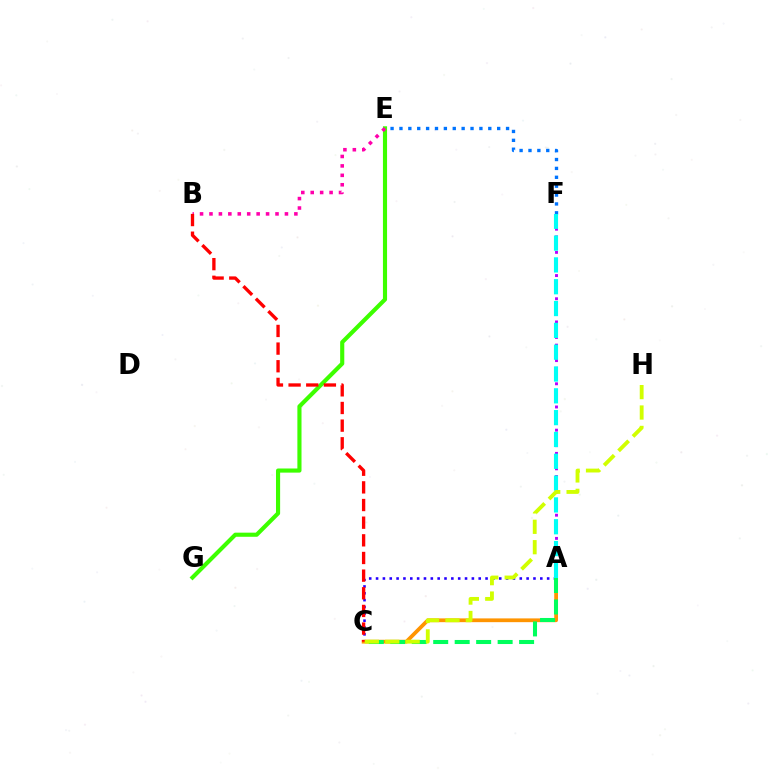{('E', 'F'): [{'color': '#0074ff', 'line_style': 'dotted', 'thickness': 2.41}], ('E', 'G'): [{'color': '#3dff00', 'line_style': 'solid', 'thickness': 2.97}], ('A', 'F'): [{'color': '#b900ff', 'line_style': 'dotted', 'thickness': 2.1}, {'color': '#00fff6', 'line_style': 'dashed', 'thickness': 2.96}], ('A', 'C'): [{'color': '#2500ff', 'line_style': 'dotted', 'thickness': 1.86}, {'color': '#ff9400', 'line_style': 'solid', 'thickness': 2.71}, {'color': '#00ff5c', 'line_style': 'dashed', 'thickness': 2.92}], ('B', 'E'): [{'color': '#ff00ac', 'line_style': 'dotted', 'thickness': 2.56}], ('B', 'C'): [{'color': '#ff0000', 'line_style': 'dashed', 'thickness': 2.4}], ('C', 'H'): [{'color': '#d1ff00', 'line_style': 'dashed', 'thickness': 2.77}]}